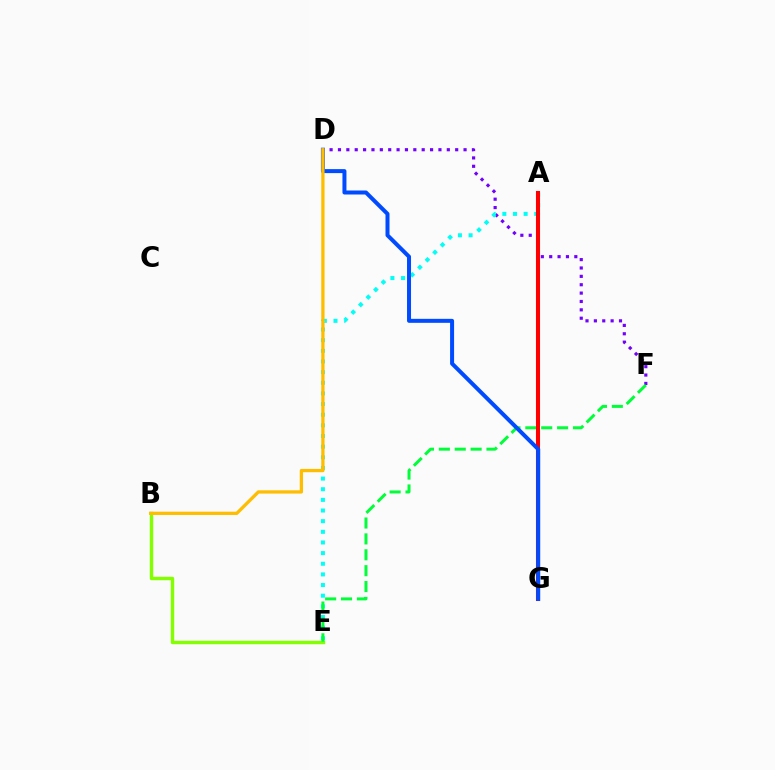{('A', 'G'): [{'color': '#ff00cf', 'line_style': 'solid', 'thickness': 1.79}, {'color': '#ff0000', 'line_style': 'solid', 'thickness': 2.93}], ('B', 'E'): [{'color': '#84ff00', 'line_style': 'solid', 'thickness': 2.45}], ('D', 'F'): [{'color': '#7200ff', 'line_style': 'dotted', 'thickness': 2.27}], ('A', 'E'): [{'color': '#00fff6', 'line_style': 'dotted', 'thickness': 2.89}], ('E', 'F'): [{'color': '#00ff39', 'line_style': 'dashed', 'thickness': 2.16}], ('D', 'G'): [{'color': '#004bff', 'line_style': 'solid', 'thickness': 2.88}], ('B', 'D'): [{'color': '#ffbd00', 'line_style': 'solid', 'thickness': 2.36}]}